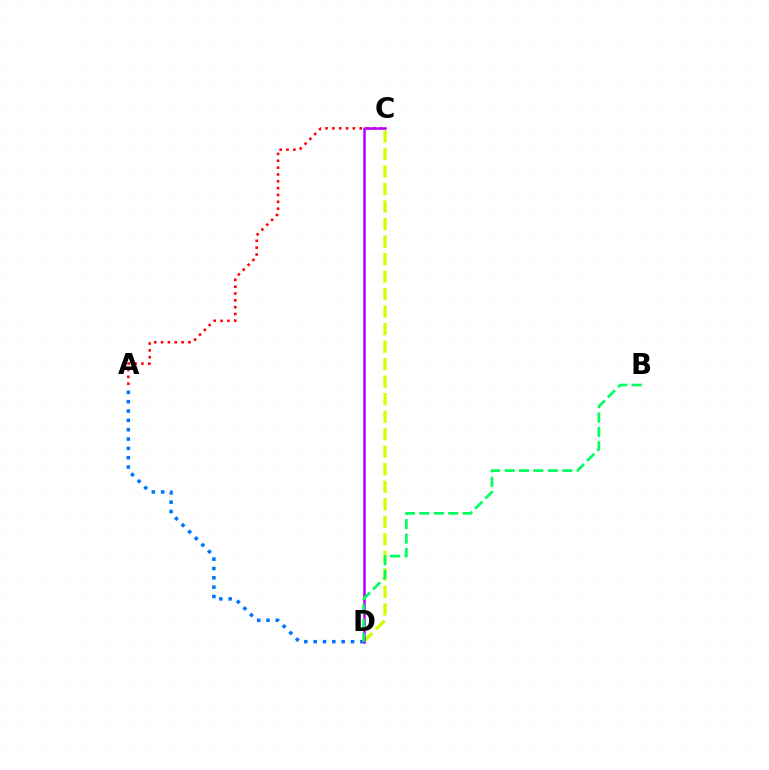{('C', 'D'): [{'color': '#d1ff00', 'line_style': 'dashed', 'thickness': 2.38}, {'color': '#b900ff', 'line_style': 'solid', 'thickness': 1.82}], ('A', 'D'): [{'color': '#0074ff', 'line_style': 'dotted', 'thickness': 2.54}], ('A', 'C'): [{'color': '#ff0000', 'line_style': 'dotted', 'thickness': 1.86}], ('B', 'D'): [{'color': '#00ff5c', 'line_style': 'dashed', 'thickness': 1.96}]}